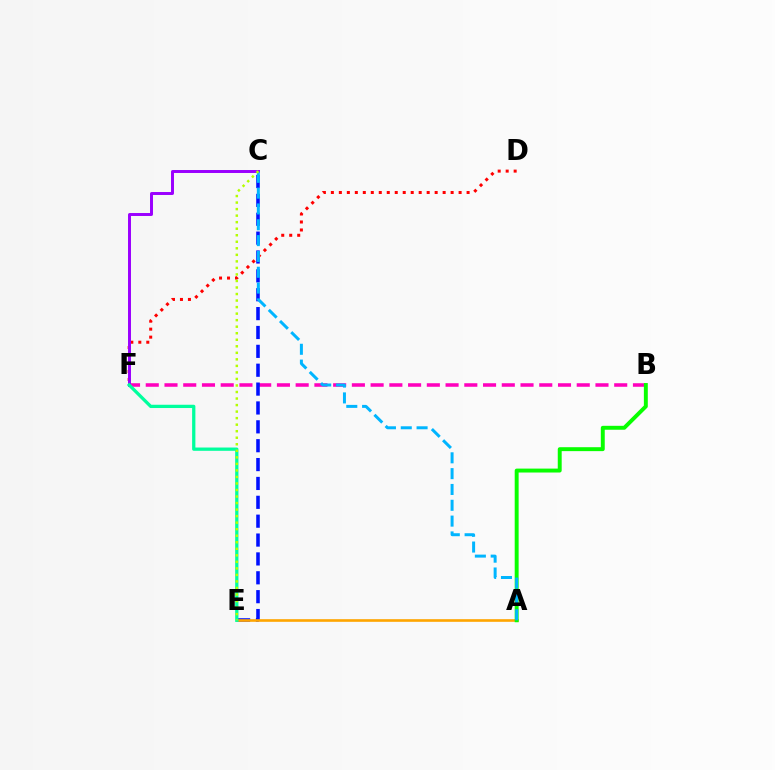{('B', 'F'): [{'color': '#ff00bd', 'line_style': 'dashed', 'thickness': 2.55}], ('C', 'E'): [{'color': '#0010ff', 'line_style': 'dashed', 'thickness': 2.56}, {'color': '#b3ff00', 'line_style': 'dotted', 'thickness': 1.77}], ('D', 'F'): [{'color': '#ff0000', 'line_style': 'dotted', 'thickness': 2.17}], ('A', 'E'): [{'color': '#ffa500', 'line_style': 'solid', 'thickness': 1.9}], ('A', 'B'): [{'color': '#08ff00', 'line_style': 'solid', 'thickness': 2.83}], ('C', 'F'): [{'color': '#9b00ff', 'line_style': 'solid', 'thickness': 2.13}], ('A', 'C'): [{'color': '#00b5ff', 'line_style': 'dashed', 'thickness': 2.15}], ('E', 'F'): [{'color': '#00ff9d', 'line_style': 'solid', 'thickness': 2.36}]}